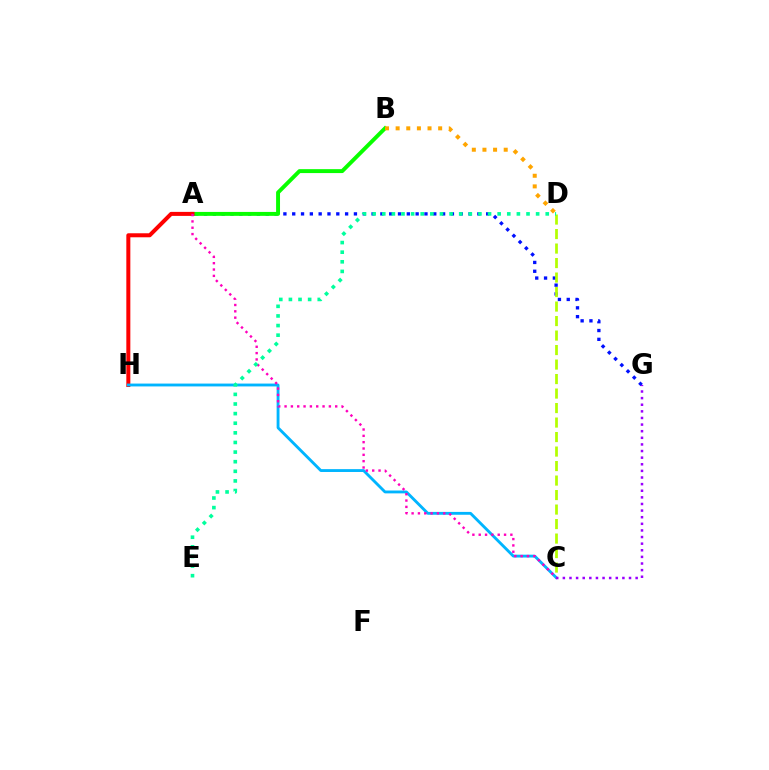{('A', 'G'): [{'color': '#0010ff', 'line_style': 'dotted', 'thickness': 2.4}], ('A', 'B'): [{'color': '#08ff00', 'line_style': 'solid', 'thickness': 2.83}], ('C', 'D'): [{'color': '#b3ff00', 'line_style': 'dashed', 'thickness': 1.97}], ('A', 'H'): [{'color': '#ff0000', 'line_style': 'solid', 'thickness': 2.89}], ('C', 'H'): [{'color': '#00b5ff', 'line_style': 'solid', 'thickness': 2.05}], ('C', 'G'): [{'color': '#9b00ff', 'line_style': 'dotted', 'thickness': 1.8}], ('B', 'D'): [{'color': '#ffa500', 'line_style': 'dotted', 'thickness': 2.89}], ('A', 'C'): [{'color': '#ff00bd', 'line_style': 'dotted', 'thickness': 1.72}], ('D', 'E'): [{'color': '#00ff9d', 'line_style': 'dotted', 'thickness': 2.61}]}